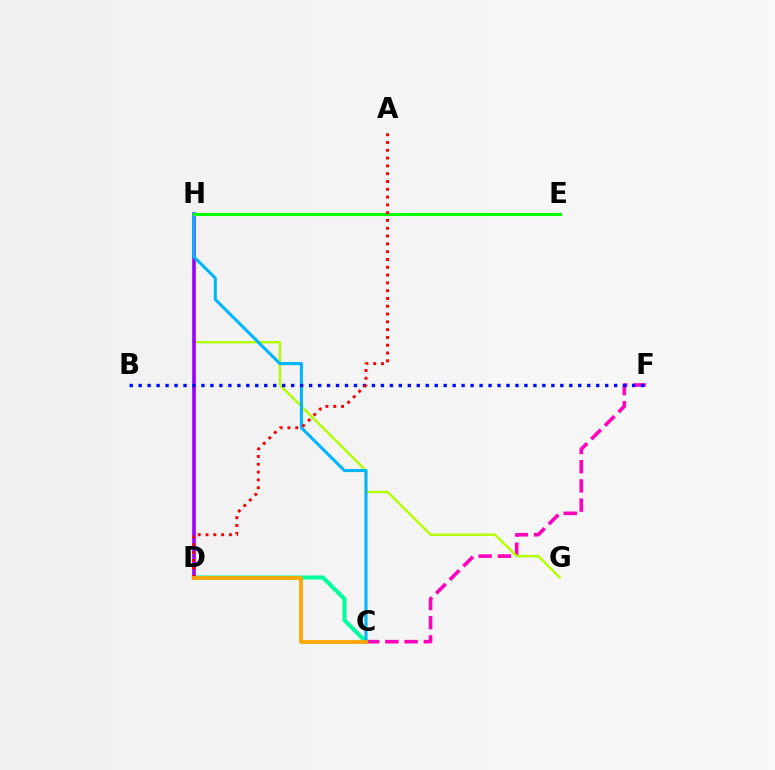{('C', 'F'): [{'color': '#ff00bd', 'line_style': 'dashed', 'thickness': 2.61}], ('G', 'H'): [{'color': '#b3ff00', 'line_style': 'solid', 'thickness': 1.74}], ('C', 'D'): [{'color': '#00ff9d', 'line_style': 'solid', 'thickness': 2.93}, {'color': '#ffa500', 'line_style': 'solid', 'thickness': 2.7}], ('D', 'H'): [{'color': '#9b00ff', 'line_style': 'solid', 'thickness': 2.58}], ('C', 'H'): [{'color': '#00b5ff', 'line_style': 'solid', 'thickness': 2.21}], ('E', 'H'): [{'color': '#08ff00', 'line_style': 'solid', 'thickness': 2.23}], ('B', 'F'): [{'color': '#0010ff', 'line_style': 'dotted', 'thickness': 2.44}], ('A', 'D'): [{'color': '#ff0000', 'line_style': 'dotted', 'thickness': 2.12}]}